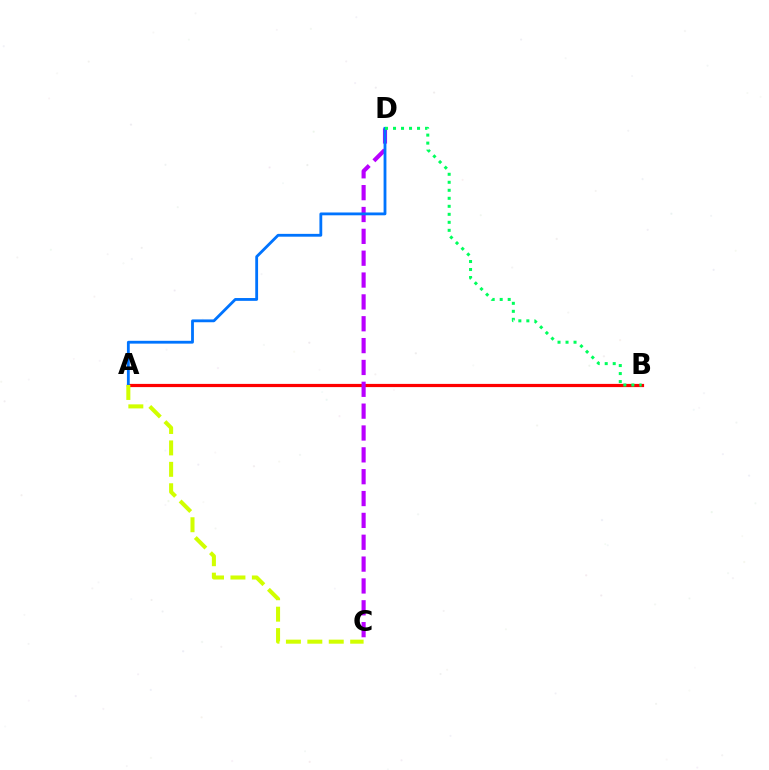{('A', 'B'): [{'color': '#ff0000', 'line_style': 'solid', 'thickness': 2.31}], ('C', 'D'): [{'color': '#b900ff', 'line_style': 'dashed', 'thickness': 2.97}], ('A', 'D'): [{'color': '#0074ff', 'line_style': 'solid', 'thickness': 2.03}], ('B', 'D'): [{'color': '#00ff5c', 'line_style': 'dotted', 'thickness': 2.18}], ('A', 'C'): [{'color': '#d1ff00', 'line_style': 'dashed', 'thickness': 2.91}]}